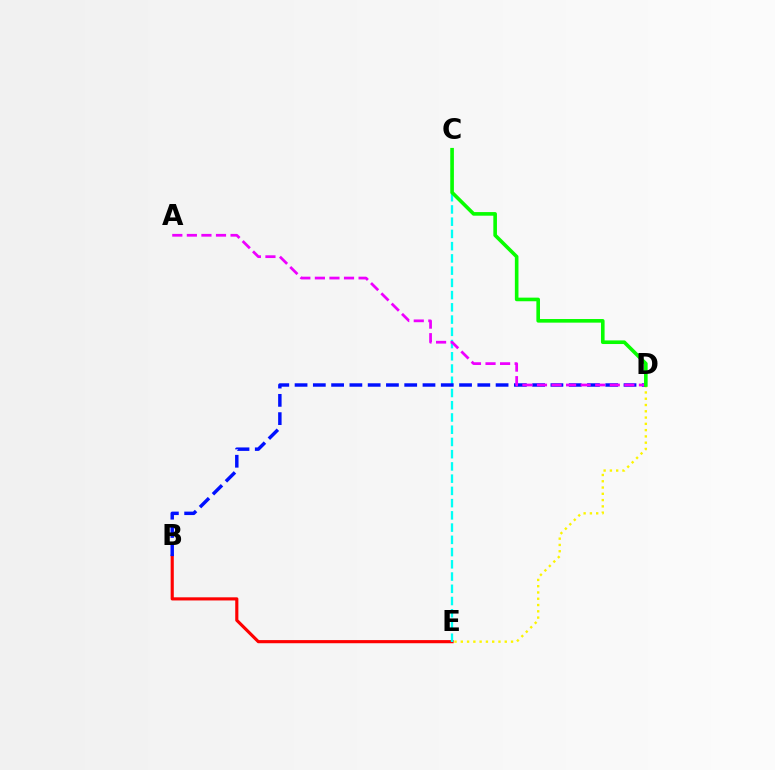{('B', 'E'): [{'color': '#ff0000', 'line_style': 'solid', 'thickness': 2.26}], ('D', 'E'): [{'color': '#fcf500', 'line_style': 'dotted', 'thickness': 1.71}], ('C', 'E'): [{'color': '#00fff6', 'line_style': 'dashed', 'thickness': 1.66}], ('B', 'D'): [{'color': '#0010ff', 'line_style': 'dashed', 'thickness': 2.48}], ('A', 'D'): [{'color': '#ee00ff', 'line_style': 'dashed', 'thickness': 1.98}], ('C', 'D'): [{'color': '#08ff00', 'line_style': 'solid', 'thickness': 2.6}]}